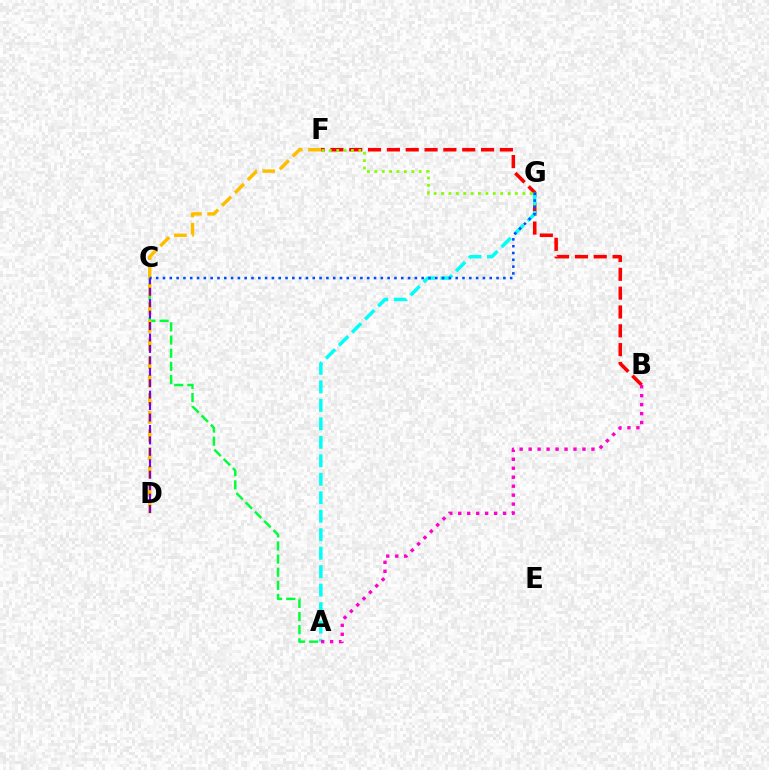{('B', 'F'): [{'color': '#ff0000', 'line_style': 'dashed', 'thickness': 2.56}], ('A', 'C'): [{'color': '#00ff39', 'line_style': 'dashed', 'thickness': 1.78}], ('D', 'F'): [{'color': '#ffbd00', 'line_style': 'dashed', 'thickness': 2.47}], ('C', 'D'): [{'color': '#7200ff', 'line_style': 'dashed', 'thickness': 1.55}], ('A', 'G'): [{'color': '#00fff6', 'line_style': 'dashed', 'thickness': 2.51}], ('C', 'G'): [{'color': '#004bff', 'line_style': 'dotted', 'thickness': 1.85}], ('A', 'B'): [{'color': '#ff00cf', 'line_style': 'dotted', 'thickness': 2.44}], ('F', 'G'): [{'color': '#84ff00', 'line_style': 'dotted', 'thickness': 2.01}]}